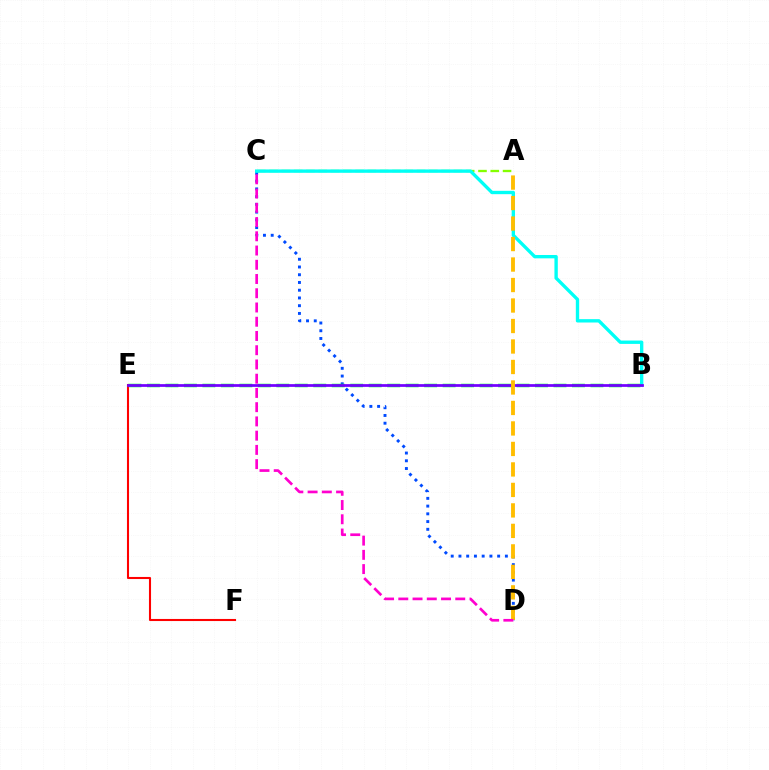{('C', 'D'): [{'color': '#004bff', 'line_style': 'dotted', 'thickness': 2.1}, {'color': '#ff00cf', 'line_style': 'dashed', 'thickness': 1.93}], ('E', 'F'): [{'color': '#ff0000', 'line_style': 'solid', 'thickness': 1.5}], ('B', 'E'): [{'color': '#00ff39', 'line_style': 'dashed', 'thickness': 2.51}, {'color': '#7200ff', 'line_style': 'solid', 'thickness': 1.97}], ('A', 'C'): [{'color': '#84ff00', 'line_style': 'dashed', 'thickness': 1.67}], ('B', 'C'): [{'color': '#00fff6', 'line_style': 'solid', 'thickness': 2.41}], ('A', 'D'): [{'color': '#ffbd00', 'line_style': 'dashed', 'thickness': 2.78}]}